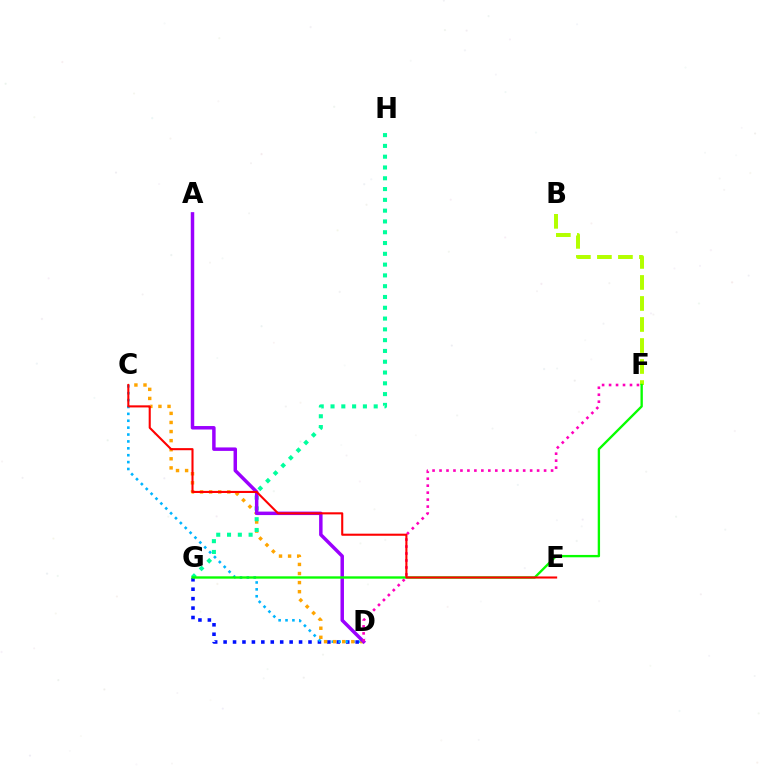{('D', 'G'): [{'color': '#0010ff', 'line_style': 'dotted', 'thickness': 2.56}], ('B', 'F'): [{'color': '#b3ff00', 'line_style': 'dashed', 'thickness': 2.86}], ('C', 'D'): [{'color': '#00b5ff', 'line_style': 'dotted', 'thickness': 1.87}, {'color': '#ffa500', 'line_style': 'dotted', 'thickness': 2.47}], ('G', 'H'): [{'color': '#00ff9d', 'line_style': 'dotted', 'thickness': 2.93}], ('A', 'D'): [{'color': '#9b00ff', 'line_style': 'solid', 'thickness': 2.5}], ('D', 'F'): [{'color': '#ff00bd', 'line_style': 'dotted', 'thickness': 1.89}], ('F', 'G'): [{'color': '#08ff00', 'line_style': 'solid', 'thickness': 1.69}], ('C', 'E'): [{'color': '#ff0000', 'line_style': 'solid', 'thickness': 1.51}]}